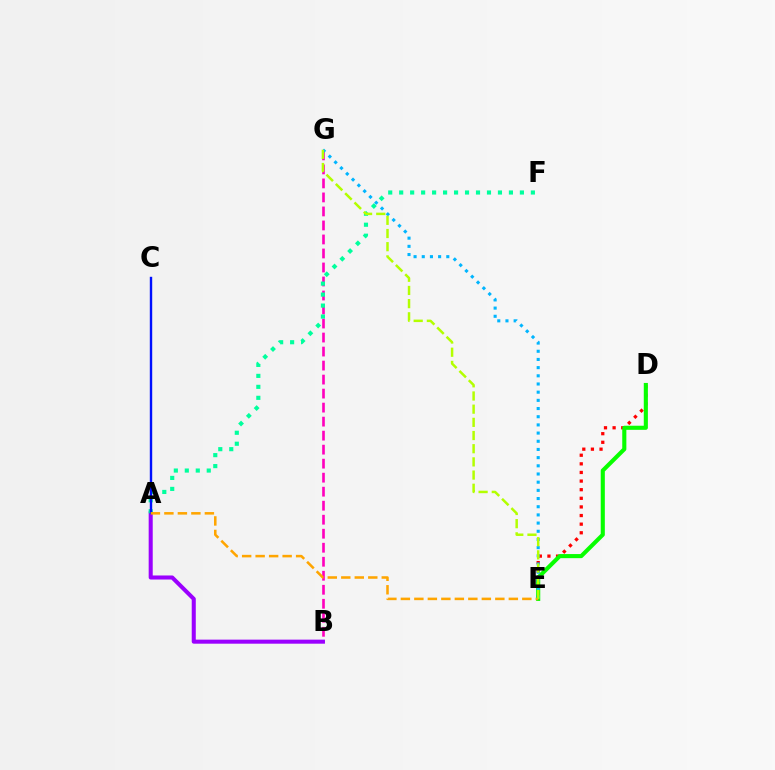{('D', 'E'): [{'color': '#ff0000', 'line_style': 'dotted', 'thickness': 2.34}, {'color': '#08ff00', 'line_style': 'solid', 'thickness': 2.95}], ('B', 'G'): [{'color': '#ff00bd', 'line_style': 'dashed', 'thickness': 1.9}], ('A', 'B'): [{'color': '#9b00ff', 'line_style': 'solid', 'thickness': 2.92}], ('A', 'F'): [{'color': '#00ff9d', 'line_style': 'dotted', 'thickness': 2.98}], ('A', 'C'): [{'color': '#0010ff', 'line_style': 'solid', 'thickness': 1.73}], ('A', 'E'): [{'color': '#ffa500', 'line_style': 'dashed', 'thickness': 1.83}], ('E', 'G'): [{'color': '#00b5ff', 'line_style': 'dotted', 'thickness': 2.22}, {'color': '#b3ff00', 'line_style': 'dashed', 'thickness': 1.79}]}